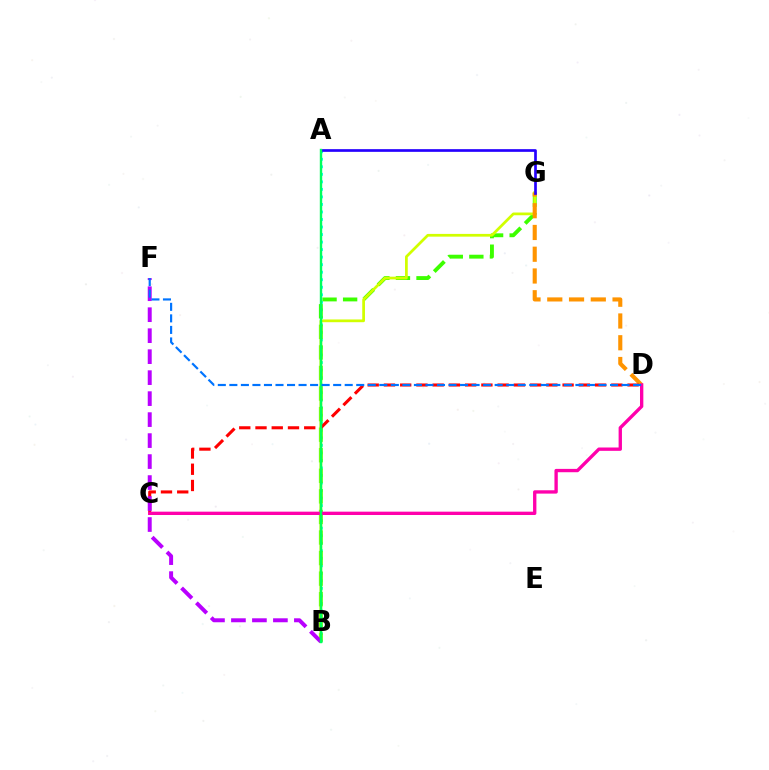{('A', 'B'): [{'color': '#00fff6', 'line_style': 'dotted', 'thickness': 2.05}, {'color': '#00ff5c', 'line_style': 'solid', 'thickness': 1.73}], ('B', 'G'): [{'color': '#3dff00', 'line_style': 'dashed', 'thickness': 2.79}, {'color': '#d1ff00', 'line_style': 'solid', 'thickness': 1.97}], ('D', 'G'): [{'color': '#ff9400', 'line_style': 'dashed', 'thickness': 2.96}], ('C', 'D'): [{'color': '#ff0000', 'line_style': 'dashed', 'thickness': 2.21}, {'color': '#ff00ac', 'line_style': 'solid', 'thickness': 2.4}], ('B', 'F'): [{'color': '#b900ff', 'line_style': 'dashed', 'thickness': 2.85}], ('A', 'G'): [{'color': '#2500ff', 'line_style': 'solid', 'thickness': 1.94}], ('D', 'F'): [{'color': '#0074ff', 'line_style': 'dashed', 'thickness': 1.57}]}